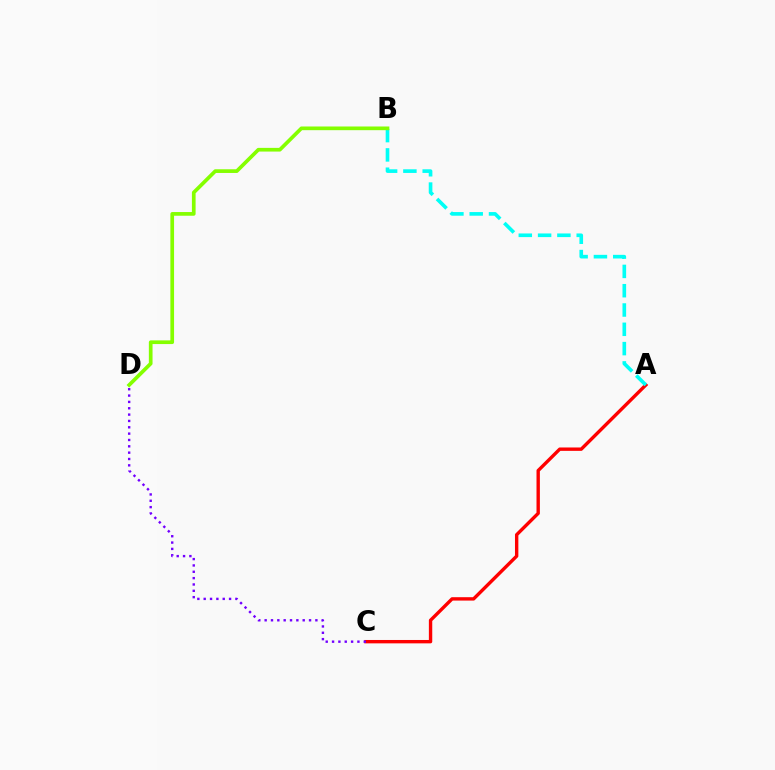{('A', 'C'): [{'color': '#ff0000', 'line_style': 'solid', 'thickness': 2.43}], ('A', 'B'): [{'color': '#00fff6', 'line_style': 'dashed', 'thickness': 2.62}], ('B', 'D'): [{'color': '#84ff00', 'line_style': 'solid', 'thickness': 2.66}], ('C', 'D'): [{'color': '#7200ff', 'line_style': 'dotted', 'thickness': 1.72}]}